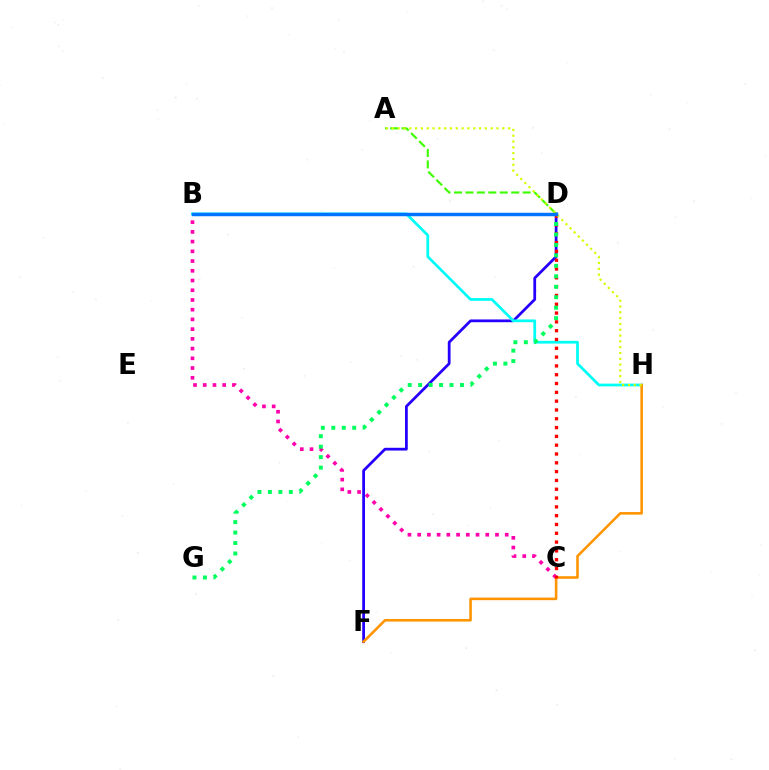{('B', 'C'): [{'color': '#ff00ac', 'line_style': 'dotted', 'thickness': 2.64}], ('B', 'D'): [{'color': '#b900ff', 'line_style': 'dotted', 'thickness': 2.03}, {'color': '#0074ff', 'line_style': 'solid', 'thickness': 2.5}], ('D', 'F'): [{'color': '#2500ff', 'line_style': 'solid', 'thickness': 1.99}], ('A', 'D'): [{'color': '#3dff00', 'line_style': 'dashed', 'thickness': 1.55}], ('B', 'H'): [{'color': '#00fff6', 'line_style': 'solid', 'thickness': 1.98}], ('F', 'H'): [{'color': '#ff9400', 'line_style': 'solid', 'thickness': 1.86}], ('C', 'D'): [{'color': '#ff0000', 'line_style': 'dotted', 'thickness': 2.39}], ('A', 'H'): [{'color': '#d1ff00', 'line_style': 'dotted', 'thickness': 1.58}], ('D', 'G'): [{'color': '#00ff5c', 'line_style': 'dotted', 'thickness': 2.84}]}